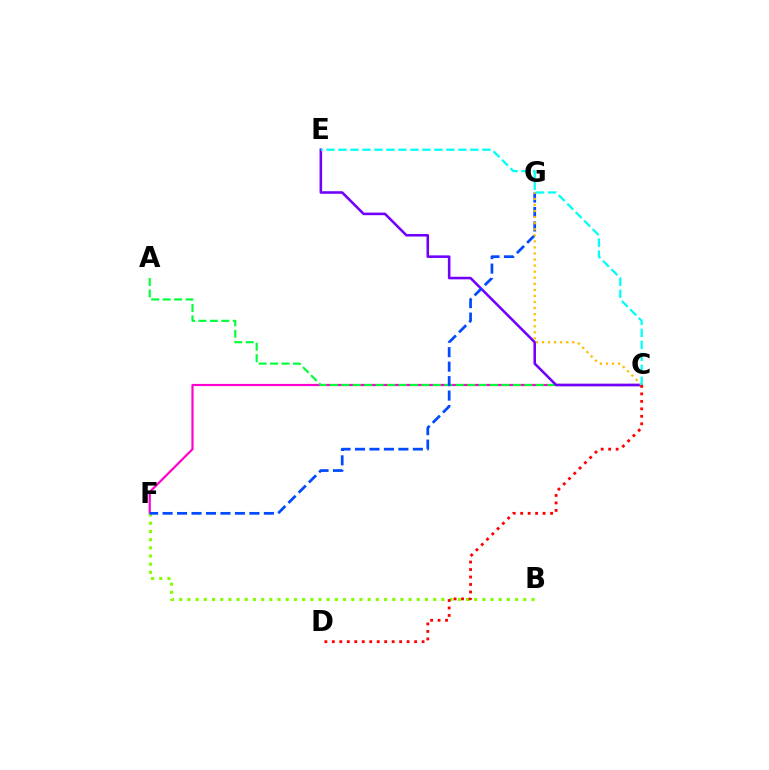{('C', 'F'): [{'color': '#ff00cf', 'line_style': 'solid', 'thickness': 1.58}], ('B', 'F'): [{'color': '#84ff00', 'line_style': 'dotted', 'thickness': 2.23}], ('A', 'C'): [{'color': '#00ff39', 'line_style': 'dashed', 'thickness': 1.55}], ('C', 'E'): [{'color': '#7200ff', 'line_style': 'solid', 'thickness': 1.85}, {'color': '#00fff6', 'line_style': 'dashed', 'thickness': 1.63}], ('F', 'G'): [{'color': '#004bff', 'line_style': 'dashed', 'thickness': 1.97}], ('C', 'G'): [{'color': '#ffbd00', 'line_style': 'dotted', 'thickness': 1.65}], ('C', 'D'): [{'color': '#ff0000', 'line_style': 'dotted', 'thickness': 2.03}]}